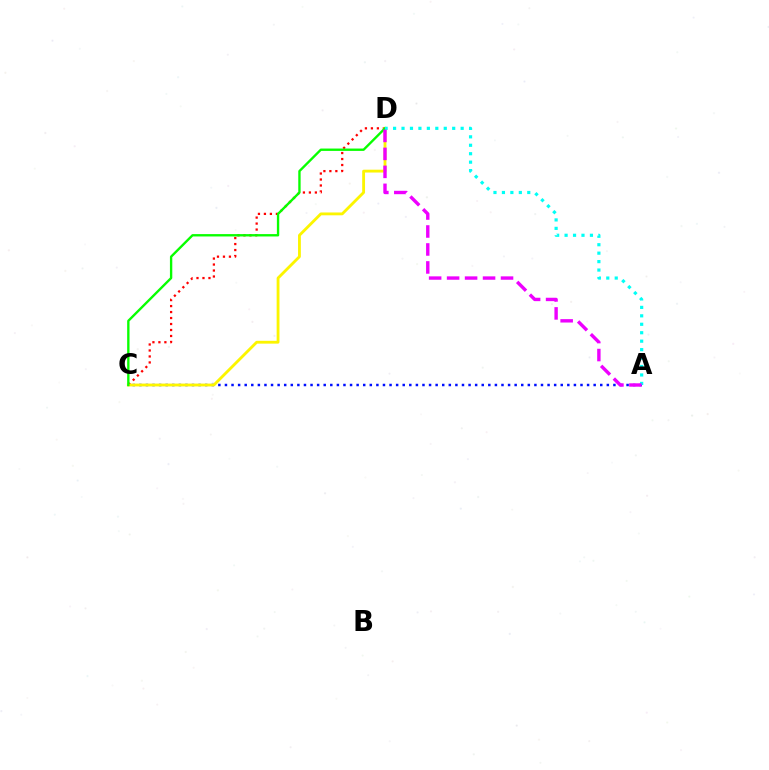{('C', 'D'): [{'color': '#ff0000', 'line_style': 'dotted', 'thickness': 1.63}, {'color': '#fcf500', 'line_style': 'solid', 'thickness': 2.04}, {'color': '#08ff00', 'line_style': 'solid', 'thickness': 1.7}], ('A', 'C'): [{'color': '#0010ff', 'line_style': 'dotted', 'thickness': 1.79}], ('A', 'D'): [{'color': '#00fff6', 'line_style': 'dotted', 'thickness': 2.29}, {'color': '#ee00ff', 'line_style': 'dashed', 'thickness': 2.44}]}